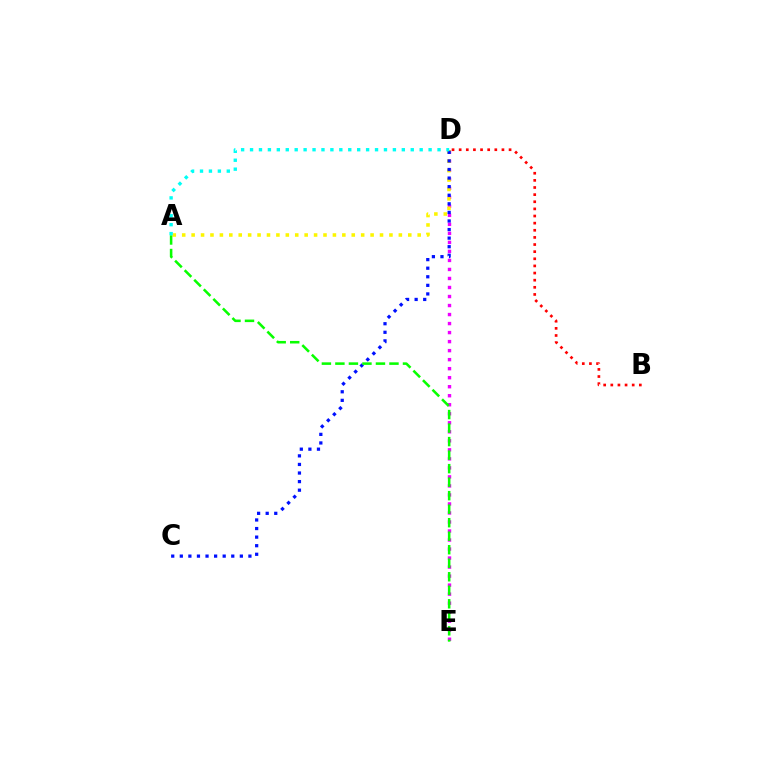{('D', 'E'): [{'color': '#ee00ff', 'line_style': 'dotted', 'thickness': 2.45}], ('A', 'D'): [{'color': '#fcf500', 'line_style': 'dotted', 'thickness': 2.56}, {'color': '#00fff6', 'line_style': 'dotted', 'thickness': 2.43}], ('B', 'D'): [{'color': '#ff0000', 'line_style': 'dotted', 'thickness': 1.94}], ('C', 'D'): [{'color': '#0010ff', 'line_style': 'dotted', 'thickness': 2.33}], ('A', 'E'): [{'color': '#08ff00', 'line_style': 'dashed', 'thickness': 1.84}]}